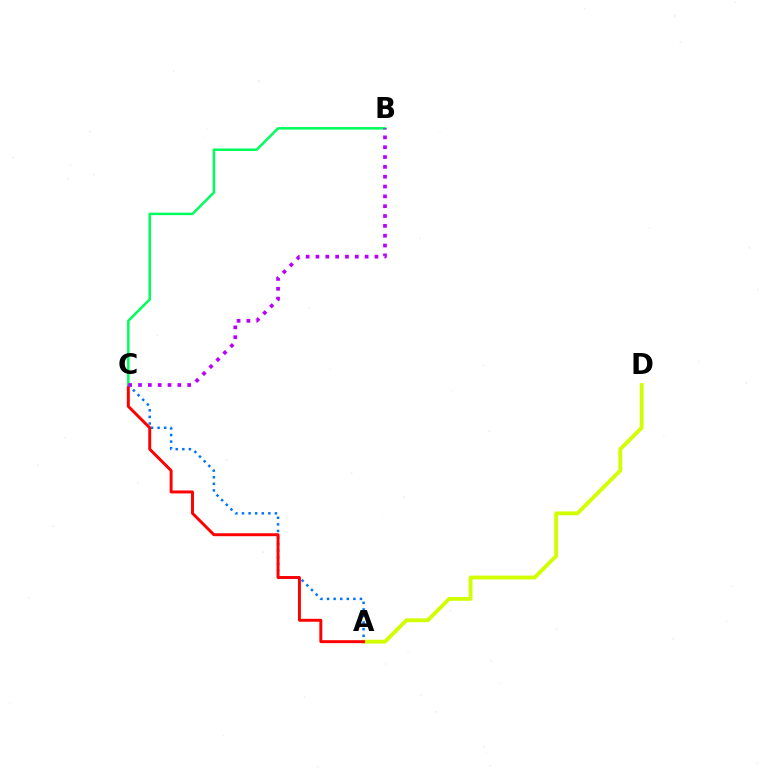{('A', 'C'): [{'color': '#0074ff', 'line_style': 'dotted', 'thickness': 1.79}, {'color': '#ff0000', 'line_style': 'solid', 'thickness': 2.12}], ('A', 'D'): [{'color': '#d1ff00', 'line_style': 'solid', 'thickness': 2.76}], ('B', 'C'): [{'color': '#00ff5c', 'line_style': 'solid', 'thickness': 1.81}, {'color': '#b900ff', 'line_style': 'dotted', 'thickness': 2.67}]}